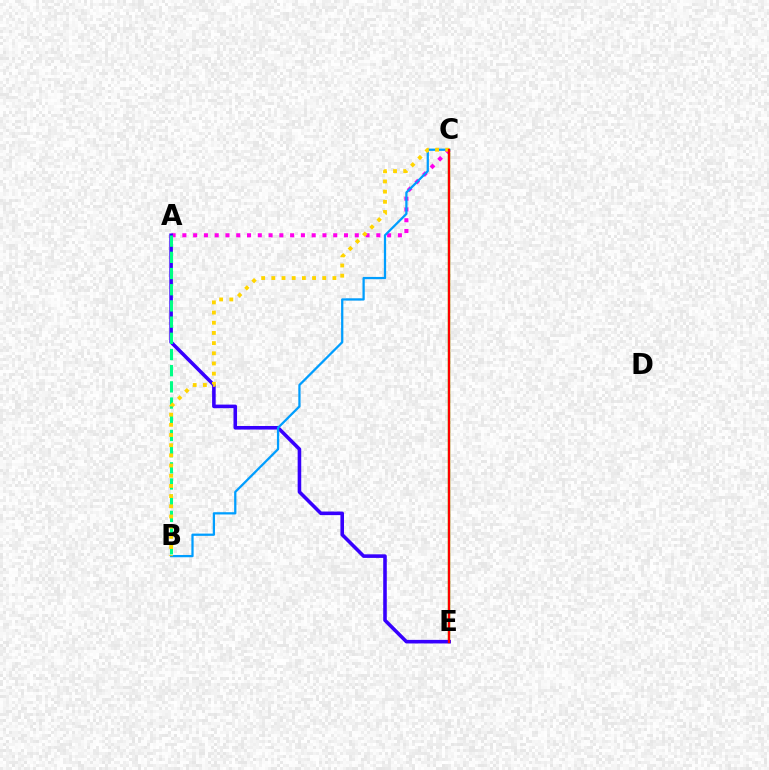{('C', 'E'): [{'color': '#4fff00', 'line_style': 'solid', 'thickness': 1.7}, {'color': '#ff0000', 'line_style': 'solid', 'thickness': 1.67}], ('A', 'C'): [{'color': '#ff00ed', 'line_style': 'dotted', 'thickness': 2.93}], ('A', 'E'): [{'color': '#3700ff', 'line_style': 'solid', 'thickness': 2.58}], ('B', 'C'): [{'color': '#009eff', 'line_style': 'solid', 'thickness': 1.63}, {'color': '#ffd500', 'line_style': 'dotted', 'thickness': 2.77}], ('A', 'B'): [{'color': '#00ff86', 'line_style': 'dashed', 'thickness': 2.2}]}